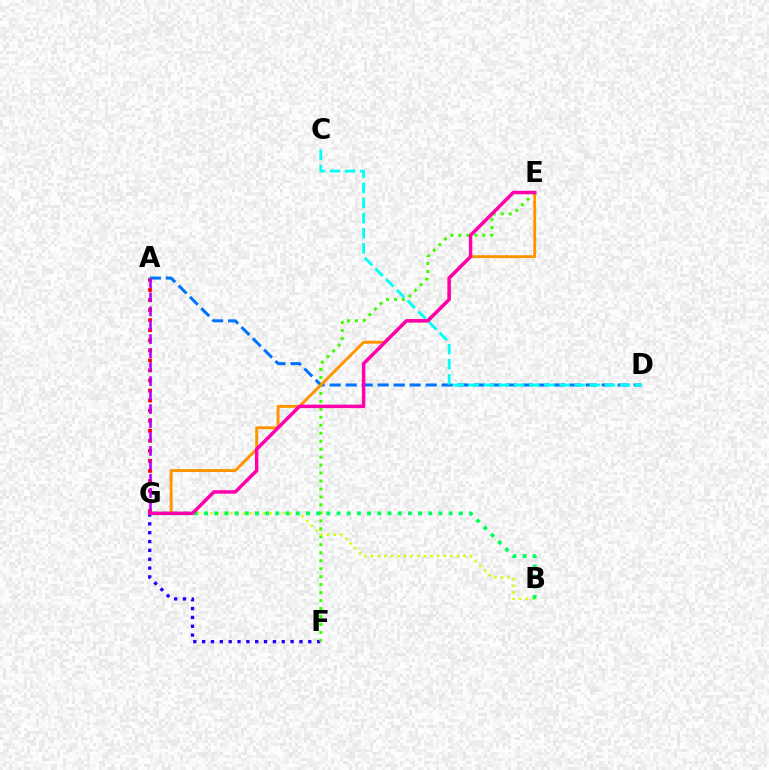{('A', 'G'): [{'color': '#ff0000', 'line_style': 'dotted', 'thickness': 2.73}, {'color': '#b900ff', 'line_style': 'dashed', 'thickness': 1.9}], ('F', 'G'): [{'color': '#2500ff', 'line_style': 'dotted', 'thickness': 2.4}], ('E', 'F'): [{'color': '#3dff00', 'line_style': 'dotted', 'thickness': 2.17}], ('A', 'D'): [{'color': '#0074ff', 'line_style': 'dashed', 'thickness': 2.17}], ('E', 'G'): [{'color': '#ff9400', 'line_style': 'solid', 'thickness': 2.1}, {'color': '#ff00ac', 'line_style': 'solid', 'thickness': 2.5}], ('B', 'G'): [{'color': '#d1ff00', 'line_style': 'dotted', 'thickness': 1.8}, {'color': '#00ff5c', 'line_style': 'dotted', 'thickness': 2.77}], ('C', 'D'): [{'color': '#00fff6', 'line_style': 'dashed', 'thickness': 2.06}]}